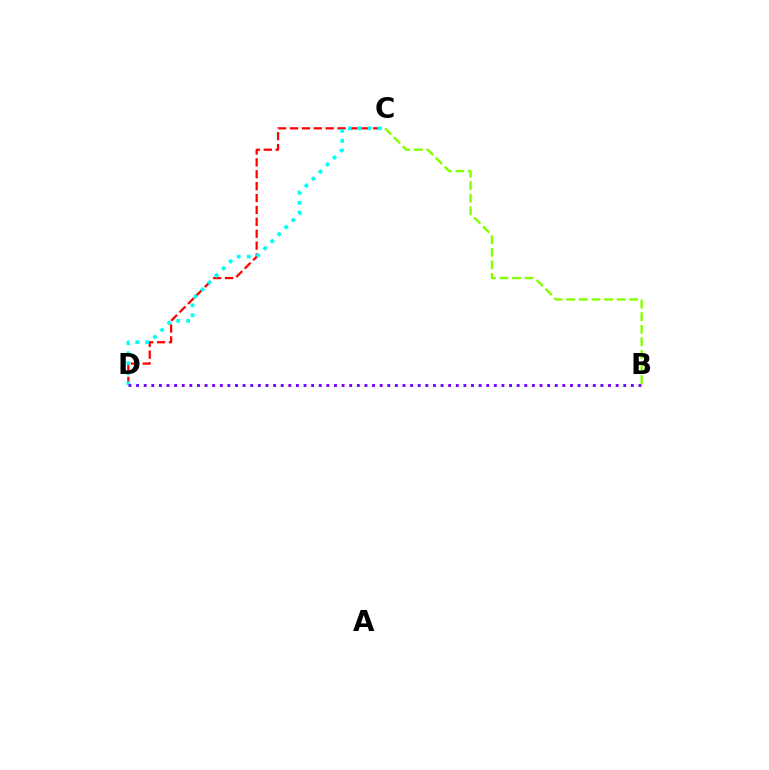{('C', 'D'): [{'color': '#ff0000', 'line_style': 'dashed', 'thickness': 1.62}, {'color': '#00fff6', 'line_style': 'dotted', 'thickness': 2.71}], ('B', 'C'): [{'color': '#84ff00', 'line_style': 'dashed', 'thickness': 1.71}], ('B', 'D'): [{'color': '#7200ff', 'line_style': 'dotted', 'thickness': 2.07}]}